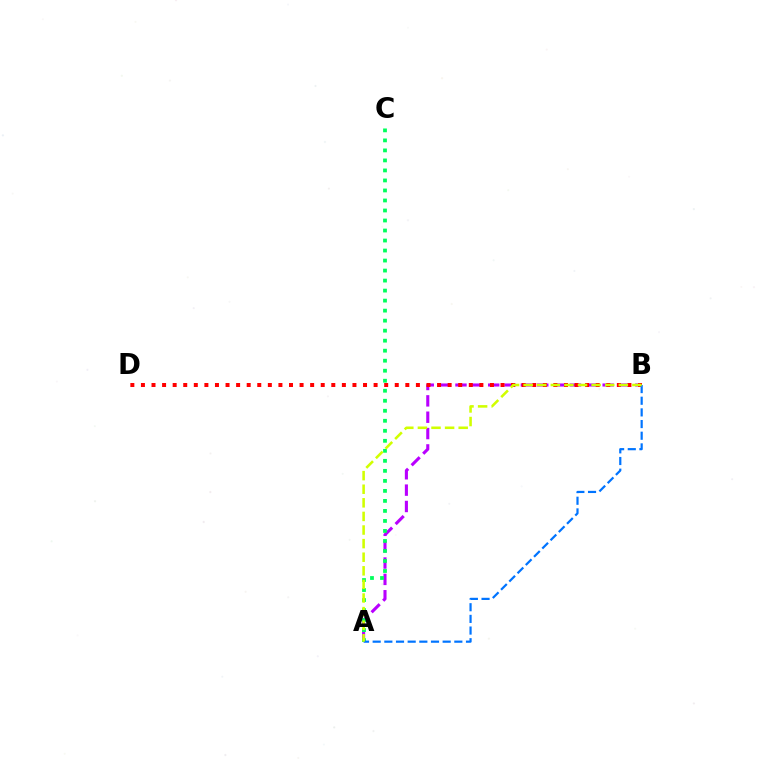{('A', 'B'): [{'color': '#b900ff', 'line_style': 'dashed', 'thickness': 2.22}, {'color': '#0074ff', 'line_style': 'dashed', 'thickness': 1.58}, {'color': '#d1ff00', 'line_style': 'dashed', 'thickness': 1.85}], ('B', 'D'): [{'color': '#ff0000', 'line_style': 'dotted', 'thickness': 2.87}], ('A', 'C'): [{'color': '#00ff5c', 'line_style': 'dotted', 'thickness': 2.72}]}